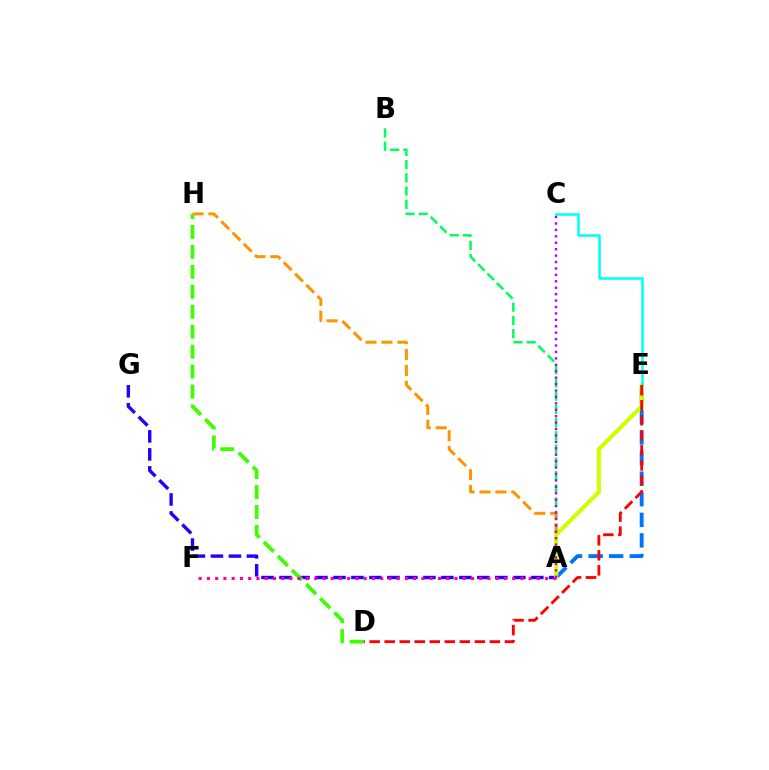{('A', 'E'): [{'color': '#0074ff', 'line_style': 'dashed', 'thickness': 2.8}, {'color': '#d1ff00', 'line_style': 'solid', 'thickness': 2.98}], ('A', 'G'): [{'color': '#2500ff', 'line_style': 'dashed', 'thickness': 2.44}], ('D', 'H'): [{'color': '#3dff00', 'line_style': 'dashed', 'thickness': 2.71}], ('A', 'B'): [{'color': '#00ff5c', 'line_style': 'dashed', 'thickness': 1.8}], ('A', 'H'): [{'color': '#ff9400', 'line_style': 'dashed', 'thickness': 2.16}], ('A', 'F'): [{'color': '#ff00ac', 'line_style': 'dotted', 'thickness': 2.24}], ('C', 'E'): [{'color': '#00fff6', 'line_style': 'solid', 'thickness': 1.83}], ('D', 'E'): [{'color': '#ff0000', 'line_style': 'dashed', 'thickness': 2.04}], ('A', 'C'): [{'color': '#b900ff', 'line_style': 'dotted', 'thickness': 1.75}]}